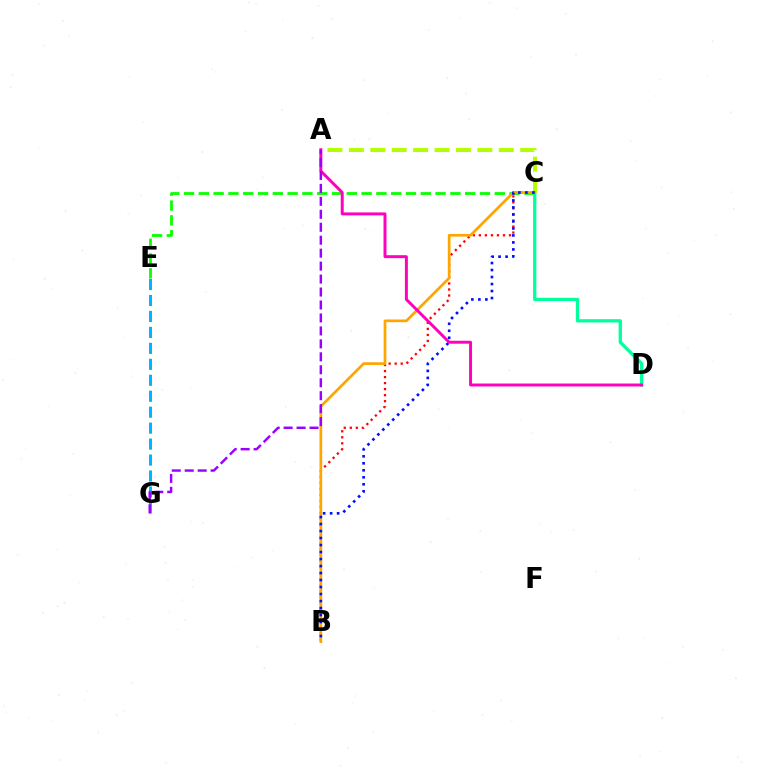{('E', 'G'): [{'color': '#00b5ff', 'line_style': 'dashed', 'thickness': 2.17}], ('C', 'E'): [{'color': '#08ff00', 'line_style': 'dashed', 'thickness': 2.01}], ('C', 'D'): [{'color': '#00ff9d', 'line_style': 'solid', 'thickness': 2.36}], ('A', 'C'): [{'color': '#b3ff00', 'line_style': 'dashed', 'thickness': 2.91}], ('B', 'C'): [{'color': '#ff0000', 'line_style': 'dotted', 'thickness': 1.64}, {'color': '#ffa500', 'line_style': 'solid', 'thickness': 1.95}, {'color': '#0010ff', 'line_style': 'dotted', 'thickness': 1.9}], ('A', 'D'): [{'color': '#ff00bd', 'line_style': 'solid', 'thickness': 2.13}], ('A', 'G'): [{'color': '#9b00ff', 'line_style': 'dashed', 'thickness': 1.76}]}